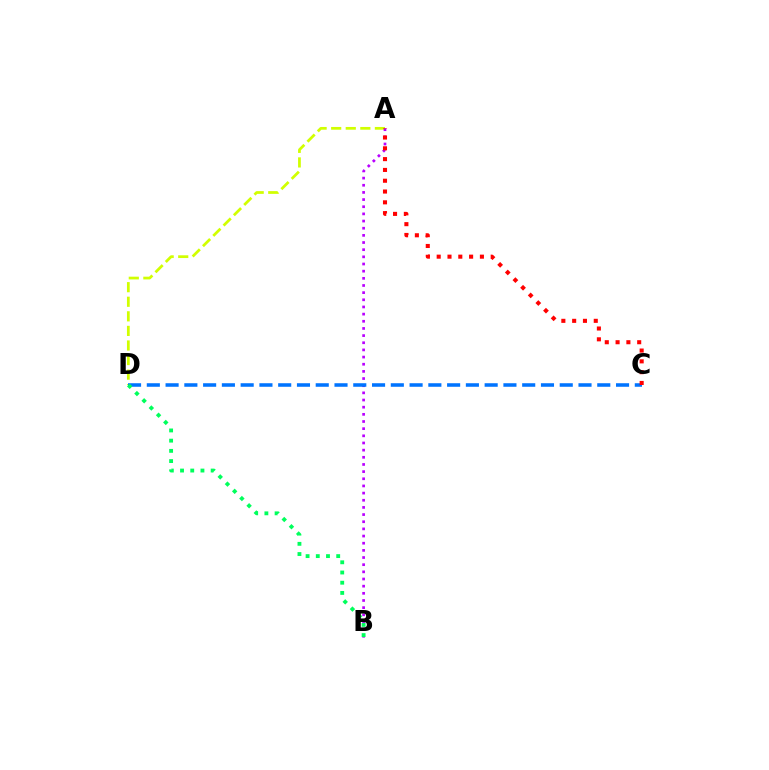{('A', 'D'): [{'color': '#d1ff00', 'line_style': 'dashed', 'thickness': 1.98}], ('A', 'B'): [{'color': '#b900ff', 'line_style': 'dotted', 'thickness': 1.95}], ('C', 'D'): [{'color': '#0074ff', 'line_style': 'dashed', 'thickness': 2.55}], ('A', 'C'): [{'color': '#ff0000', 'line_style': 'dotted', 'thickness': 2.94}], ('B', 'D'): [{'color': '#00ff5c', 'line_style': 'dotted', 'thickness': 2.77}]}